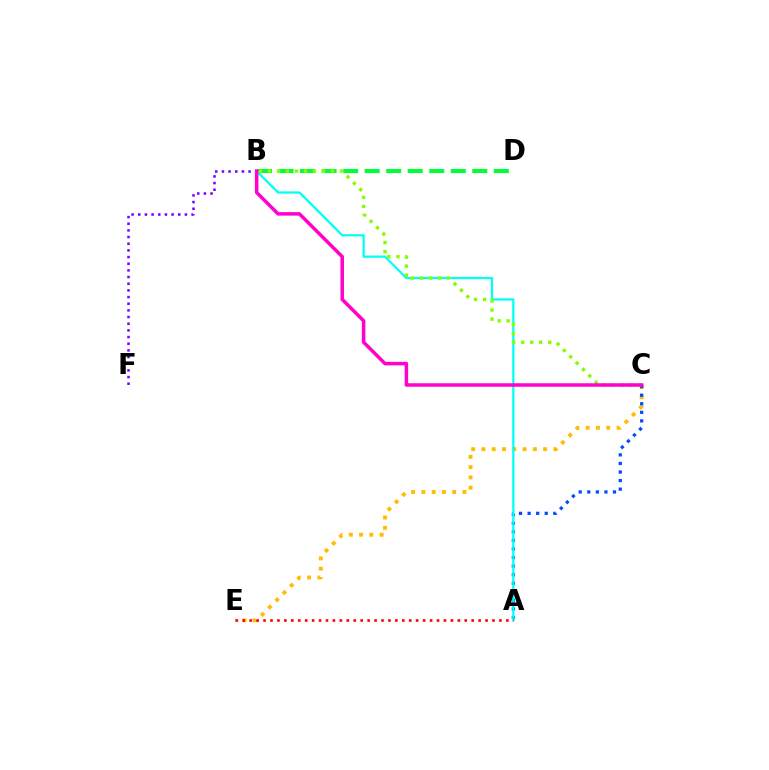{('C', 'E'): [{'color': '#ffbd00', 'line_style': 'dotted', 'thickness': 2.79}], ('A', 'C'): [{'color': '#004bff', 'line_style': 'dotted', 'thickness': 2.33}], ('B', 'D'): [{'color': '#00ff39', 'line_style': 'dashed', 'thickness': 2.92}], ('A', 'B'): [{'color': '#00fff6', 'line_style': 'solid', 'thickness': 1.62}], ('B', 'C'): [{'color': '#84ff00', 'line_style': 'dotted', 'thickness': 2.44}, {'color': '#ff00cf', 'line_style': 'solid', 'thickness': 2.52}], ('B', 'F'): [{'color': '#7200ff', 'line_style': 'dotted', 'thickness': 1.81}], ('A', 'E'): [{'color': '#ff0000', 'line_style': 'dotted', 'thickness': 1.88}]}